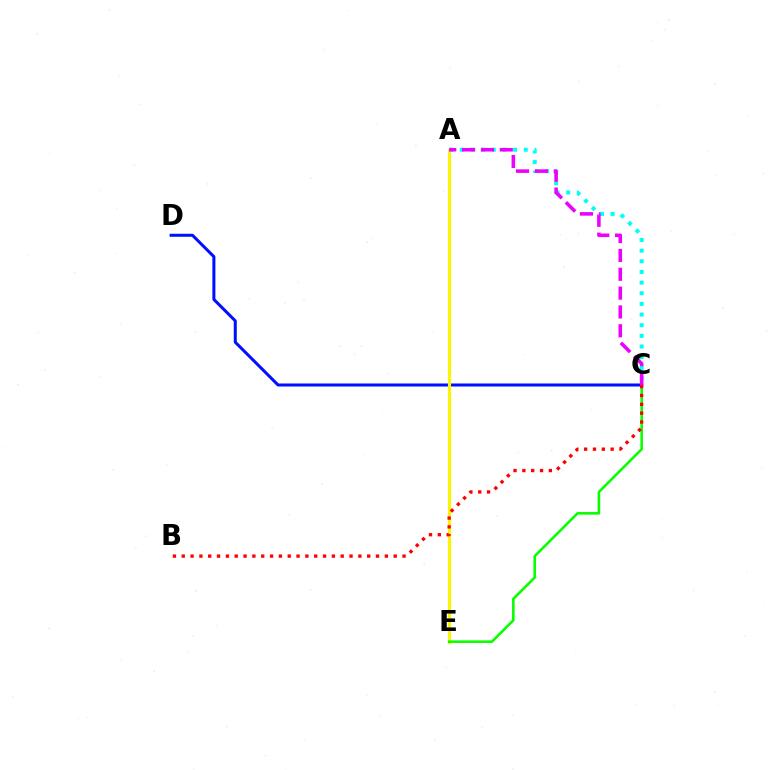{('C', 'D'): [{'color': '#0010ff', 'line_style': 'solid', 'thickness': 2.18}], ('A', 'E'): [{'color': '#fcf500', 'line_style': 'solid', 'thickness': 2.25}], ('C', 'E'): [{'color': '#08ff00', 'line_style': 'solid', 'thickness': 1.87}], ('A', 'C'): [{'color': '#00fff6', 'line_style': 'dotted', 'thickness': 2.89}, {'color': '#ee00ff', 'line_style': 'dashed', 'thickness': 2.56}], ('B', 'C'): [{'color': '#ff0000', 'line_style': 'dotted', 'thickness': 2.4}]}